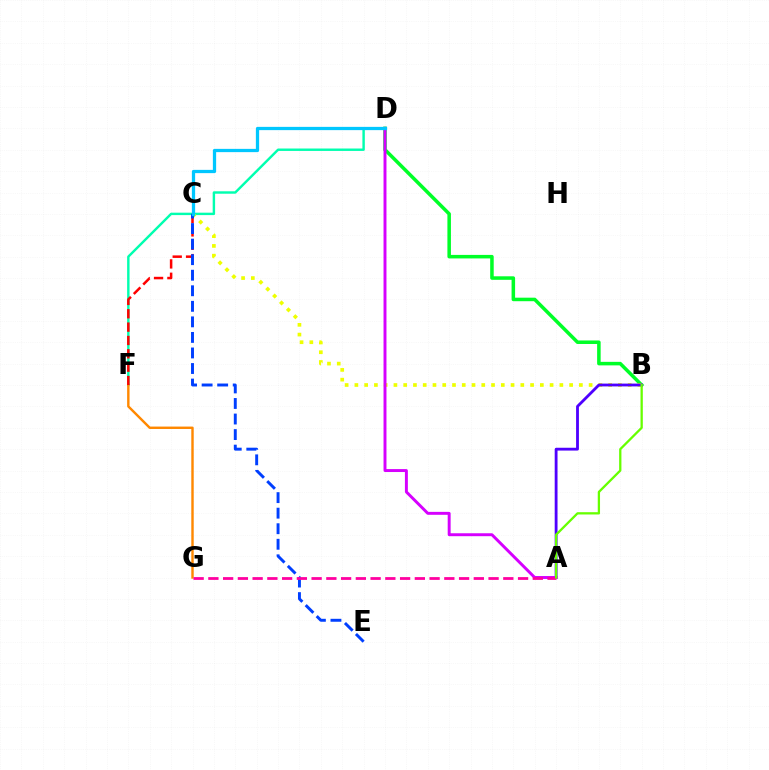{('D', 'F'): [{'color': '#00ffaf', 'line_style': 'solid', 'thickness': 1.74}], ('B', 'D'): [{'color': '#00ff27', 'line_style': 'solid', 'thickness': 2.54}], ('B', 'C'): [{'color': '#eeff00', 'line_style': 'dotted', 'thickness': 2.65}], ('A', 'B'): [{'color': '#4f00ff', 'line_style': 'solid', 'thickness': 2.03}, {'color': '#66ff00', 'line_style': 'solid', 'thickness': 1.65}], ('F', 'G'): [{'color': '#ff8800', 'line_style': 'solid', 'thickness': 1.74}], ('C', 'F'): [{'color': '#ff0000', 'line_style': 'dashed', 'thickness': 1.81}], ('A', 'D'): [{'color': '#d600ff', 'line_style': 'solid', 'thickness': 2.12}], ('C', 'E'): [{'color': '#003fff', 'line_style': 'dashed', 'thickness': 2.11}], ('A', 'G'): [{'color': '#ff00a0', 'line_style': 'dashed', 'thickness': 2.0}], ('C', 'D'): [{'color': '#00c7ff', 'line_style': 'solid', 'thickness': 2.34}]}